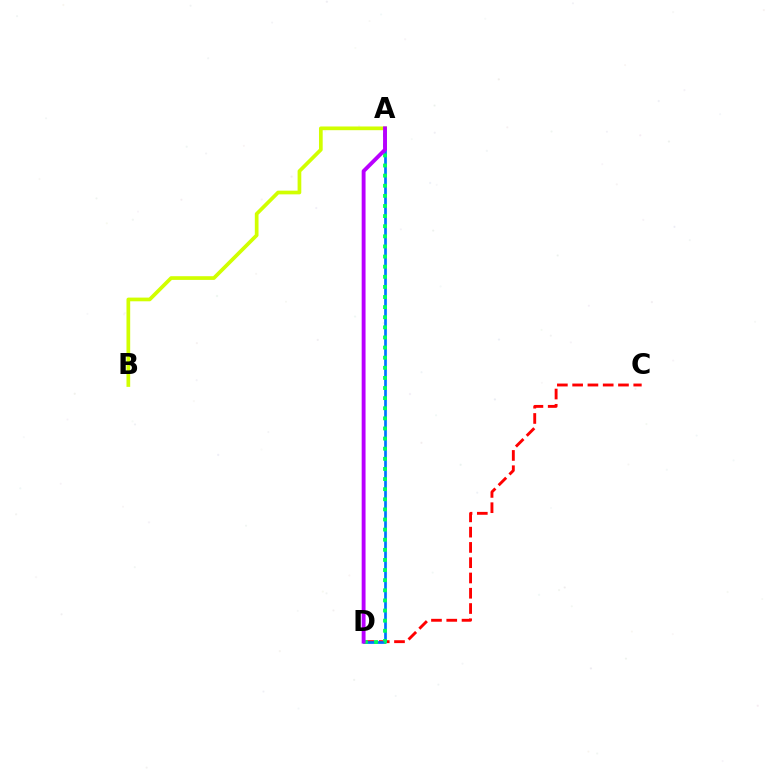{('C', 'D'): [{'color': '#ff0000', 'line_style': 'dashed', 'thickness': 2.08}], ('A', 'D'): [{'color': '#0074ff', 'line_style': 'solid', 'thickness': 1.95}, {'color': '#00ff5c', 'line_style': 'dotted', 'thickness': 2.75}, {'color': '#b900ff', 'line_style': 'solid', 'thickness': 2.79}], ('A', 'B'): [{'color': '#d1ff00', 'line_style': 'solid', 'thickness': 2.67}]}